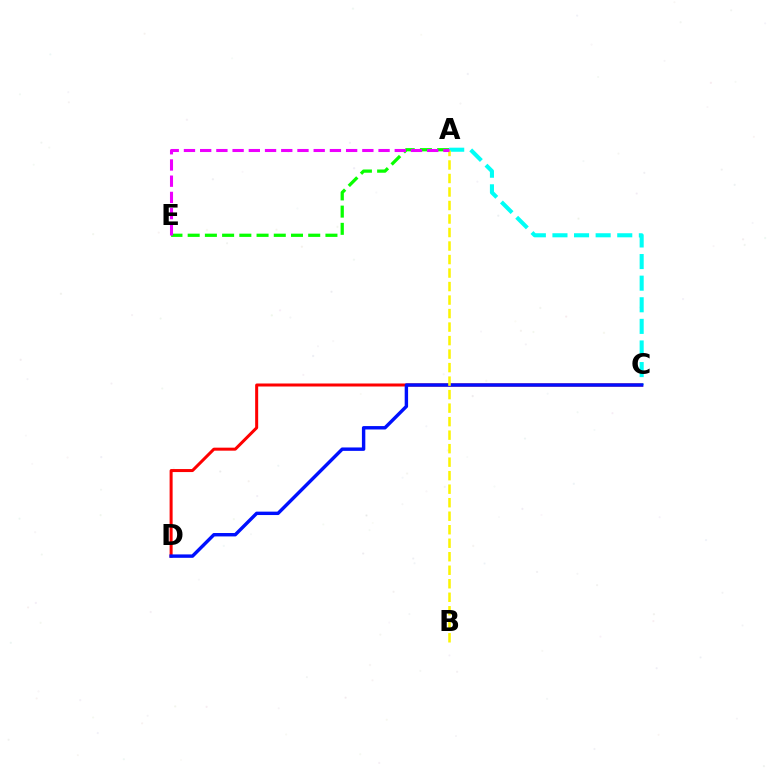{('A', 'E'): [{'color': '#08ff00', 'line_style': 'dashed', 'thickness': 2.34}, {'color': '#ee00ff', 'line_style': 'dashed', 'thickness': 2.2}], ('C', 'D'): [{'color': '#ff0000', 'line_style': 'solid', 'thickness': 2.17}, {'color': '#0010ff', 'line_style': 'solid', 'thickness': 2.45}], ('A', 'C'): [{'color': '#00fff6', 'line_style': 'dashed', 'thickness': 2.93}], ('A', 'B'): [{'color': '#fcf500', 'line_style': 'dashed', 'thickness': 1.84}]}